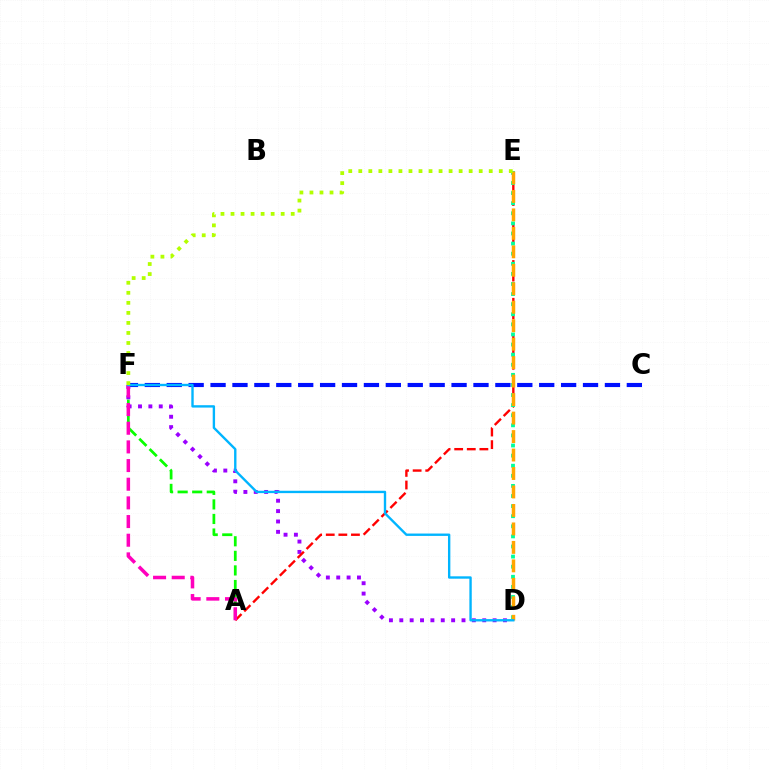{('A', 'F'): [{'color': '#08ff00', 'line_style': 'dashed', 'thickness': 1.98}, {'color': '#ff00bd', 'line_style': 'dashed', 'thickness': 2.54}], ('C', 'F'): [{'color': '#0010ff', 'line_style': 'dashed', 'thickness': 2.98}], ('D', 'F'): [{'color': '#9b00ff', 'line_style': 'dotted', 'thickness': 2.82}, {'color': '#00b5ff', 'line_style': 'solid', 'thickness': 1.71}], ('A', 'E'): [{'color': '#ff0000', 'line_style': 'dashed', 'thickness': 1.71}], ('D', 'E'): [{'color': '#00ff9d', 'line_style': 'dotted', 'thickness': 2.74}, {'color': '#ffa500', 'line_style': 'dashed', 'thickness': 2.51}], ('E', 'F'): [{'color': '#b3ff00', 'line_style': 'dotted', 'thickness': 2.73}]}